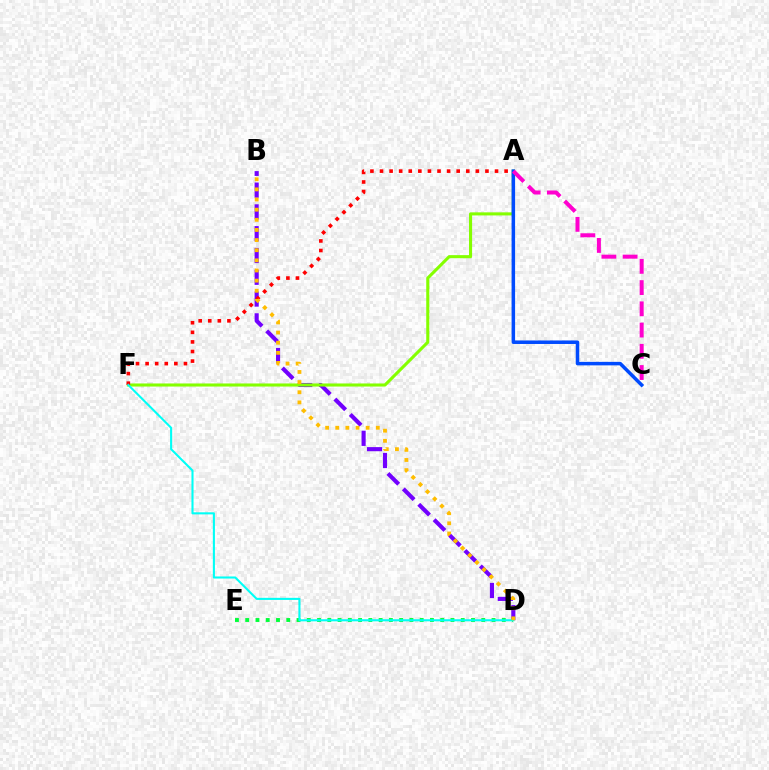{('B', 'D'): [{'color': '#7200ff', 'line_style': 'dashed', 'thickness': 2.96}, {'color': '#ffbd00', 'line_style': 'dotted', 'thickness': 2.75}], ('A', 'F'): [{'color': '#84ff00', 'line_style': 'solid', 'thickness': 2.22}, {'color': '#ff0000', 'line_style': 'dotted', 'thickness': 2.6}], ('A', 'C'): [{'color': '#004bff', 'line_style': 'solid', 'thickness': 2.53}, {'color': '#ff00cf', 'line_style': 'dashed', 'thickness': 2.88}], ('D', 'E'): [{'color': '#00ff39', 'line_style': 'dotted', 'thickness': 2.79}], ('D', 'F'): [{'color': '#00fff6', 'line_style': 'solid', 'thickness': 1.5}]}